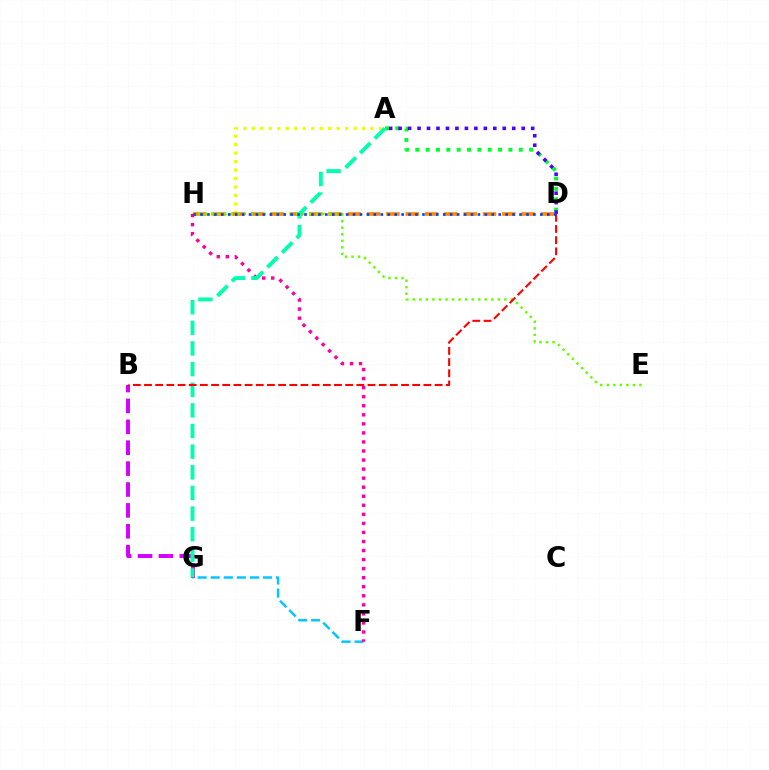{('F', 'G'): [{'color': '#00c7ff', 'line_style': 'dashed', 'thickness': 1.78}], ('B', 'G'): [{'color': '#d600ff', 'line_style': 'dashed', 'thickness': 2.84}], ('A', 'D'): [{'color': '#00ff27', 'line_style': 'dotted', 'thickness': 2.81}, {'color': '#4f00ff', 'line_style': 'dotted', 'thickness': 2.57}], ('A', 'H'): [{'color': '#eeff00', 'line_style': 'dotted', 'thickness': 2.3}], ('D', 'H'): [{'color': '#ff8800', 'line_style': 'dashed', 'thickness': 2.62}, {'color': '#003fff', 'line_style': 'dotted', 'thickness': 1.88}], ('E', 'H'): [{'color': '#66ff00', 'line_style': 'dotted', 'thickness': 1.78}], ('F', 'H'): [{'color': '#ff00a0', 'line_style': 'dotted', 'thickness': 2.46}], ('A', 'G'): [{'color': '#00ffaf', 'line_style': 'dashed', 'thickness': 2.8}], ('B', 'D'): [{'color': '#ff0000', 'line_style': 'dashed', 'thickness': 1.52}]}